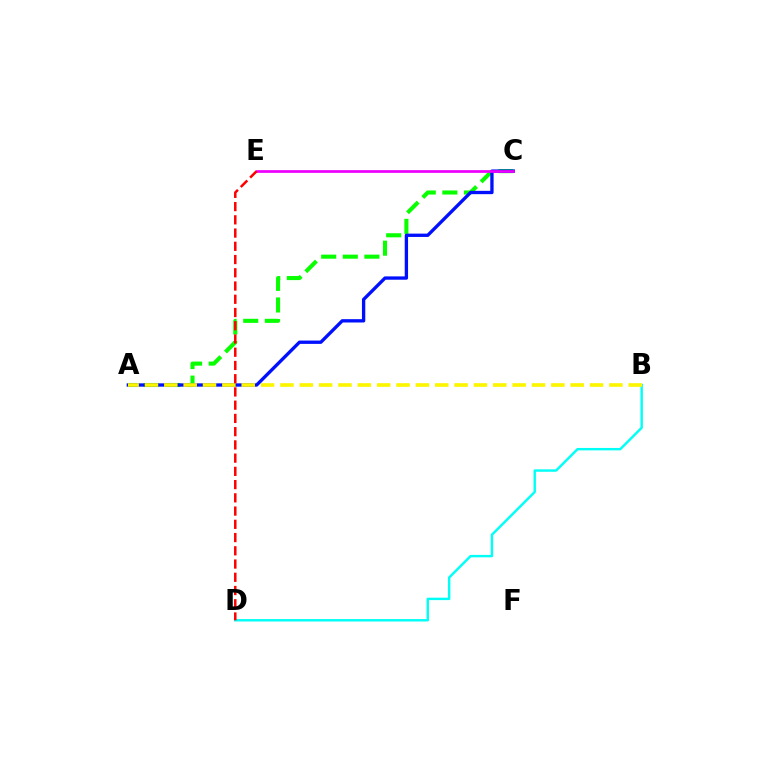{('B', 'D'): [{'color': '#00fff6', 'line_style': 'solid', 'thickness': 1.75}], ('A', 'C'): [{'color': '#08ff00', 'line_style': 'dashed', 'thickness': 2.93}, {'color': '#0010ff', 'line_style': 'solid', 'thickness': 2.4}], ('C', 'E'): [{'color': '#ee00ff', 'line_style': 'solid', 'thickness': 1.96}], ('A', 'B'): [{'color': '#fcf500', 'line_style': 'dashed', 'thickness': 2.63}], ('D', 'E'): [{'color': '#ff0000', 'line_style': 'dashed', 'thickness': 1.8}]}